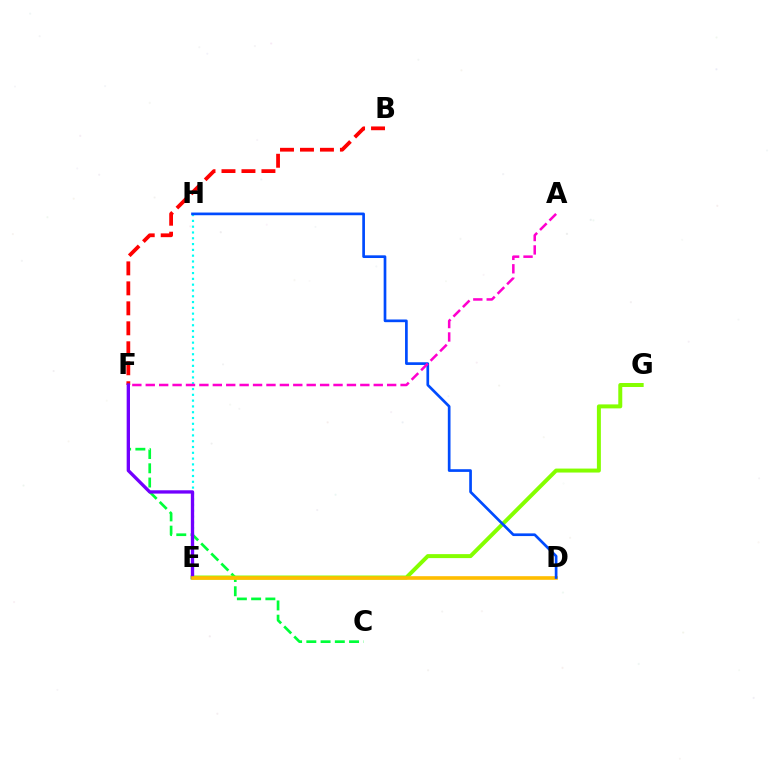{('E', 'H'): [{'color': '#00fff6', 'line_style': 'dotted', 'thickness': 1.58}], ('C', 'F'): [{'color': '#00ff39', 'line_style': 'dashed', 'thickness': 1.93}], ('E', 'G'): [{'color': '#84ff00', 'line_style': 'solid', 'thickness': 2.86}], ('B', 'F'): [{'color': '#ff0000', 'line_style': 'dashed', 'thickness': 2.71}], ('E', 'F'): [{'color': '#7200ff', 'line_style': 'solid', 'thickness': 2.39}], ('D', 'E'): [{'color': '#ffbd00', 'line_style': 'solid', 'thickness': 2.62}], ('D', 'H'): [{'color': '#004bff', 'line_style': 'solid', 'thickness': 1.94}], ('A', 'F'): [{'color': '#ff00cf', 'line_style': 'dashed', 'thickness': 1.82}]}